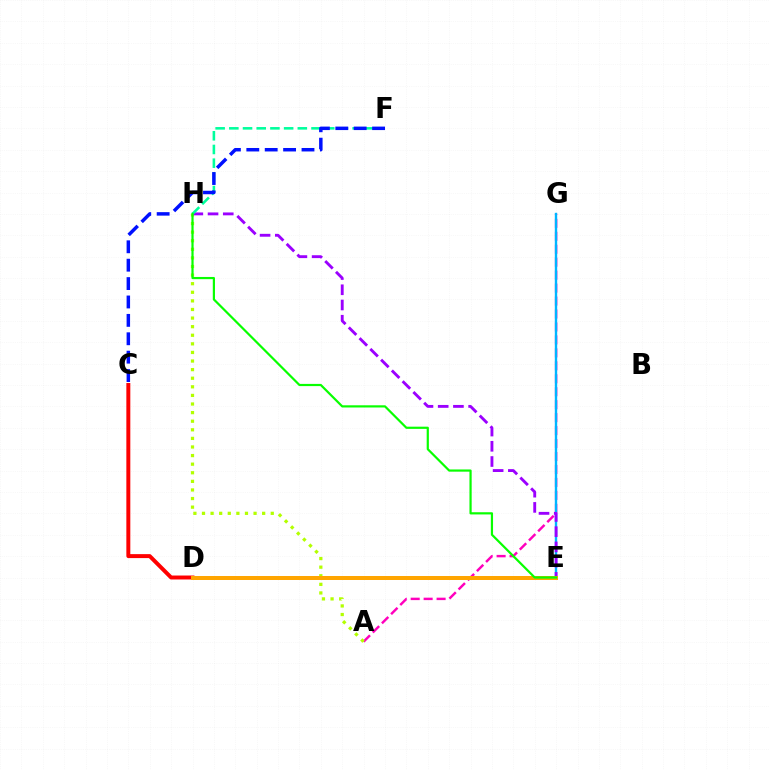{('A', 'G'): [{'color': '#ff00bd', 'line_style': 'dashed', 'thickness': 1.76}], ('E', 'G'): [{'color': '#00b5ff', 'line_style': 'solid', 'thickness': 1.72}], ('C', 'D'): [{'color': '#ff0000', 'line_style': 'solid', 'thickness': 2.85}], ('A', 'H'): [{'color': '#b3ff00', 'line_style': 'dotted', 'thickness': 2.34}], ('E', 'H'): [{'color': '#9b00ff', 'line_style': 'dashed', 'thickness': 2.07}, {'color': '#08ff00', 'line_style': 'solid', 'thickness': 1.58}], ('D', 'E'): [{'color': '#ffa500', 'line_style': 'solid', 'thickness': 2.88}], ('F', 'H'): [{'color': '#00ff9d', 'line_style': 'dashed', 'thickness': 1.86}], ('C', 'F'): [{'color': '#0010ff', 'line_style': 'dashed', 'thickness': 2.5}]}